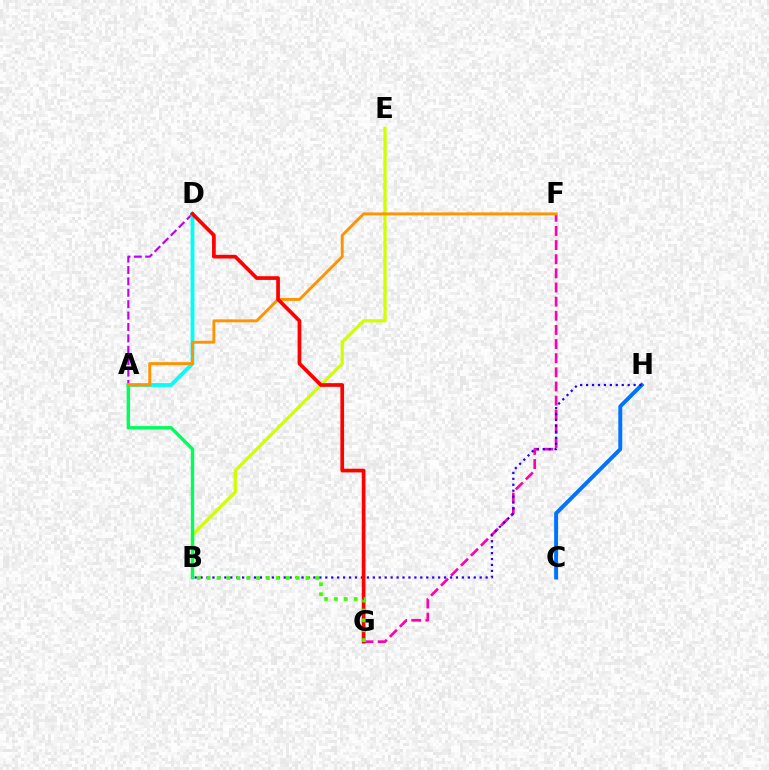{('A', 'D'): [{'color': '#b900ff', 'line_style': 'dashed', 'thickness': 1.55}, {'color': '#00fff6', 'line_style': 'solid', 'thickness': 2.75}], ('C', 'H'): [{'color': '#0074ff', 'line_style': 'solid', 'thickness': 2.84}], ('F', 'G'): [{'color': '#ff00ac', 'line_style': 'dashed', 'thickness': 1.92}], ('B', 'H'): [{'color': '#2500ff', 'line_style': 'dotted', 'thickness': 1.61}], ('B', 'E'): [{'color': '#d1ff00', 'line_style': 'solid', 'thickness': 2.36}], ('A', 'B'): [{'color': '#00ff5c', 'line_style': 'solid', 'thickness': 2.45}], ('A', 'F'): [{'color': '#ff9400', 'line_style': 'solid', 'thickness': 2.09}], ('D', 'G'): [{'color': '#ff0000', 'line_style': 'solid', 'thickness': 2.66}], ('B', 'G'): [{'color': '#3dff00', 'line_style': 'dotted', 'thickness': 2.69}]}